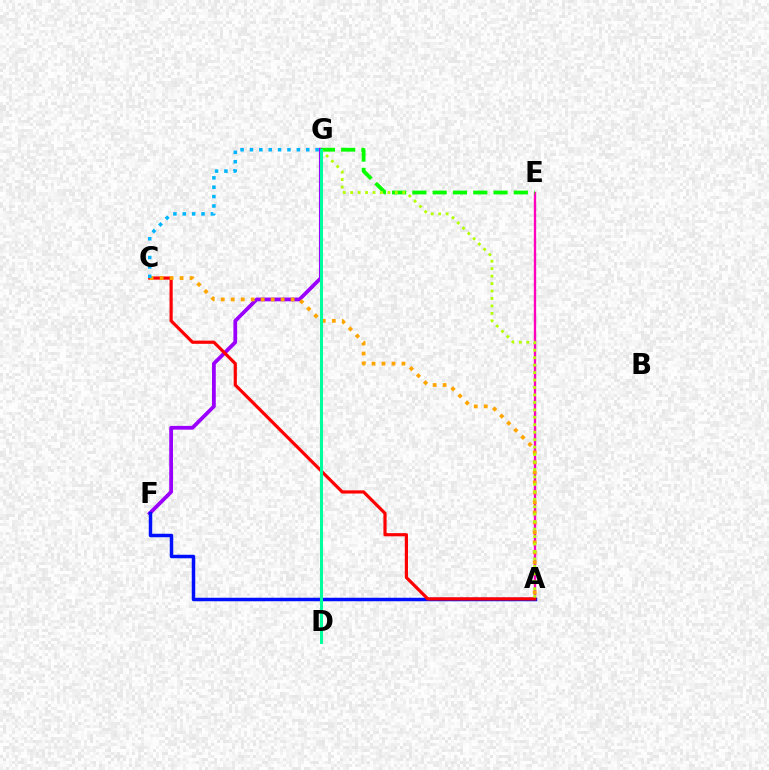{('A', 'E'): [{'color': '#ff00bd', 'line_style': 'solid', 'thickness': 1.69}], ('F', 'G'): [{'color': '#9b00ff', 'line_style': 'solid', 'thickness': 2.71}], ('E', 'G'): [{'color': '#08ff00', 'line_style': 'dashed', 'thickness': 2.76}], ('A', 'F'): [{'color': '#0010ff', 'line_style': 'solid', 'thickness': 2.51}], ('A', 'C'): [{'color': '#ff0000', 'line_style': 'solid', 'thickness': 2.29}, {'color': '#ffa500', 'line_style': 'dotted', 'thickness': 2.72}], ('C', 'G'): [{'color': '#00b5ff', 'line_style': 'dotted', 'thickness': 2.55}], ('A', 'G'): [{'color': '#b3ff00', 'line_style': 'dotted', 'thickness': 2.03}], ('D', 'G'): [{'color': '#00ff9d', 'line_style': 'solid', 'thickness': 2.19}]}